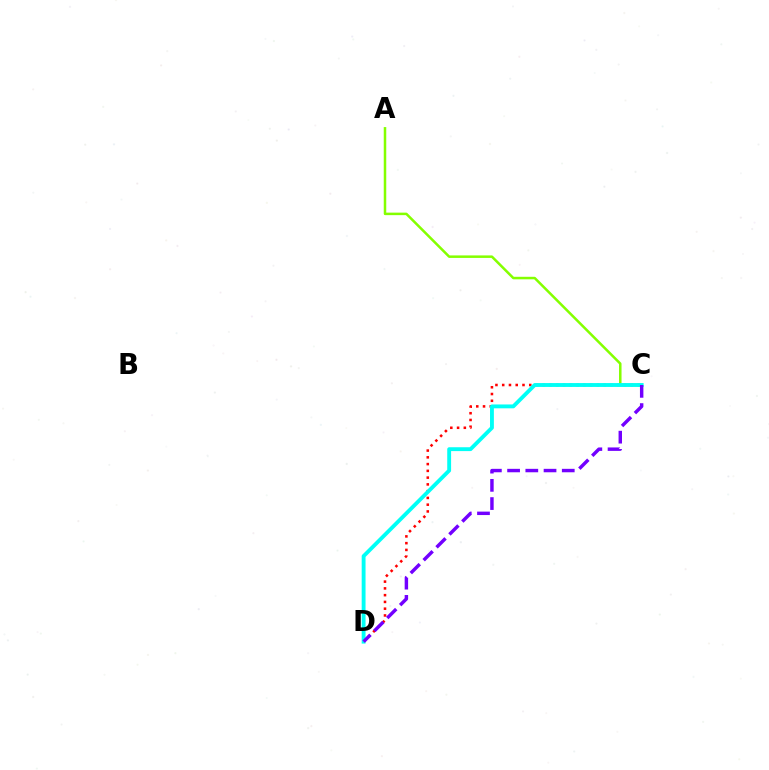{('A', 'C'): [{'color': '#84ff00', 'line_style': 'solid', 'thickness': 1.81}], ('C', 'D'): [{'color': '#ff0000', 'line_style': 'dotted', 'thickness': 1.84}, {'color': '#00fff6', 'line_style': 'solid', 'thickness': 2.78}, {'color': '#7200ff', 'line_style': 'dashed', 'thickness': 2.48}]}